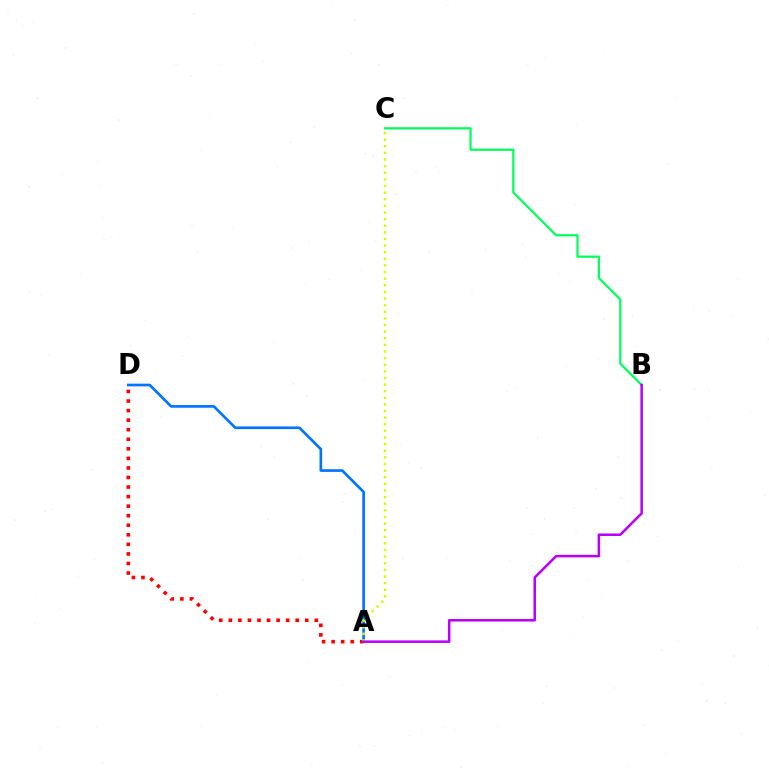{('A', 'D'): [{'color': '#ff0000', 'line_style': 'dotted', 'thickness': 2.6}, {'color': '#0074ff', 'line_style': 'solid', 'thickness': 1.92}], ('B', 'C'): [{'color': '#00ff5c', 'line_style': 'solid', 'thickness': 1.61}], ('A', 'C'): [{'color': '#d1ff00', 'line_style': 'dotted', 'thickness': 1.8}], ('A', 'B'): [{'color': '#b900ff', 'line_style': 'solid', 'thickness': 1.82}]}